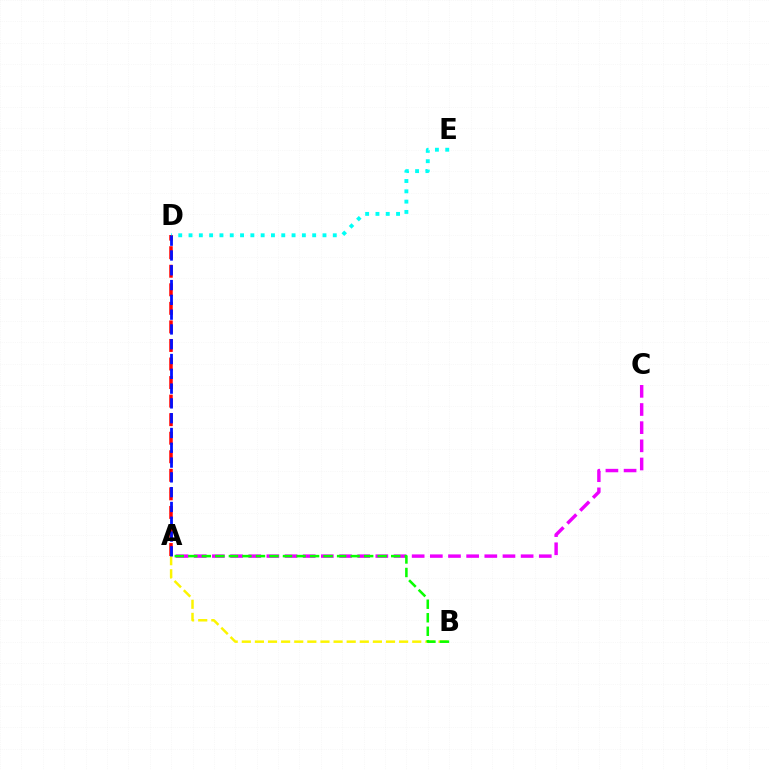{('A', 'B'): [{'color': '#fcf500', 'line_style': 'dashed', 'thickness': 1.78}, {'color': '#08ff00', 'line_style': 'dashed', 'thickness': 1.84}], ('A', 'C'): [{'color': '#ee00ff', 'line_style': 'dashed', 'thickness': 2.47}], ('A', 'D'): [{'color': '#ff0000', 'line_style': 'dashed', 'thickness': 2.52}, {'color': '#0010ff', 'line_style': 'dashed', 'thickness': 2.01}], ('D', 'E'): [{'color': '#00fff6', 'line_style': 'dotted', 'thickness': 2.8}]}